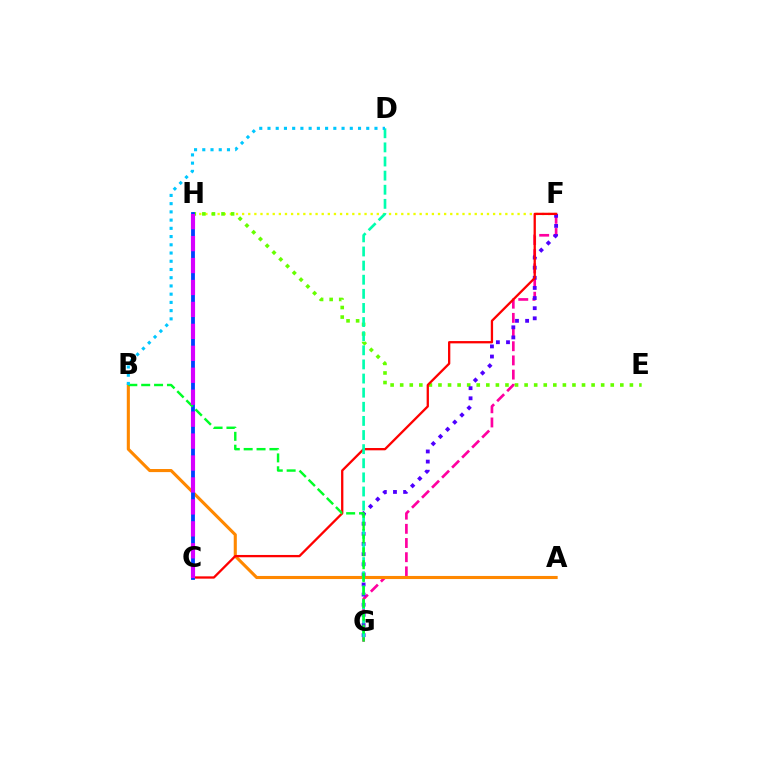{('F', 'G'): [{'color': '#ff00a0', 'line_style': 'dashed', 'thickness': 1.93}, {'color': '#4f00ff', 'line_style': 'dotted', 'thickness': 2.75}], ('F', 'H'): [{'color': '#eeff00', 'line_style': 'dotted', 'thickness': 1.66}], ('E', 'H'): [{'color': '#66ff00', 'line_style': 'dotted', 'thickness': 2.6}], ('A', 'B'): [{'color': '#ff8800', 'line_style': 'solid', 'thickness': 2.23}], ('C', 'F'): [{'color': '#ff0000', 'line_style': 'solid', 'thickness': 1.66}], ('D', 'G'): [{'color': '#00ffaf', 'line_style': 'dashed', 'thickness': 1.92}], ('C', 'H'): [{'color': '#003fff', 'line_style': 'solid', 'thickness': 2.74}, {'color': '#d600ff', 'line_style': 'dashed', 'thickness': 2.98}], ('B', 'G'): [{'color': '#00ff27', 'line_style': 'dashed', 'thickness': 1.75}], ('B', 'D'): [{'color': '#00c7ff', 'line_style': 'dotted', 'thickness': 2.24}]}